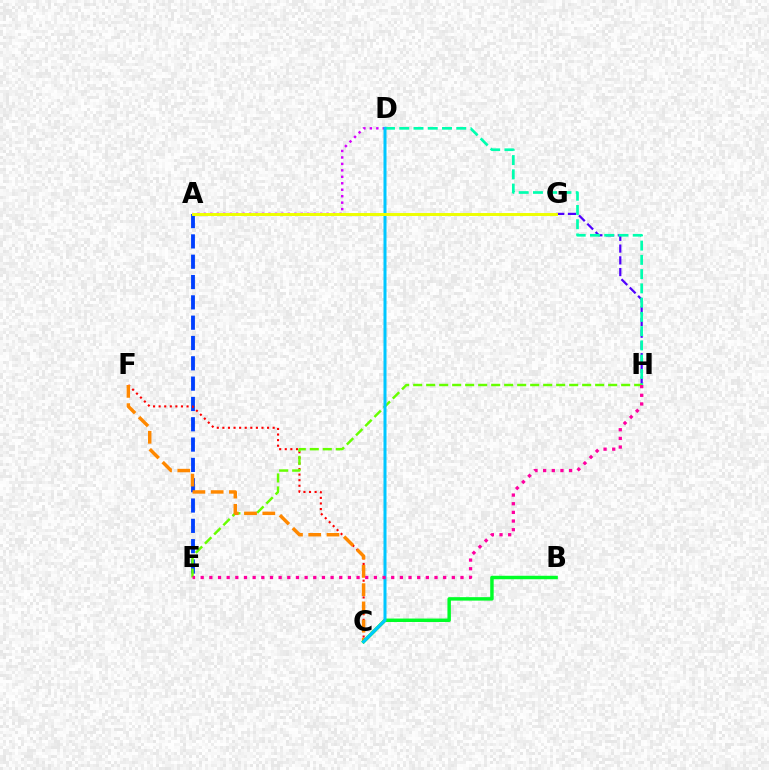{('G', 'H'): [{'color': '#4f00ff', 'line_style': 'dashed', 'thickness': 1.6}], ('A', 'E'): [{'color': '#003fff', 'line_style': 'dashed', 'thickness': 2.76}], ('A', 'D'): [{'color': '#d600ff', 'line_style': 'dotted', 'thickness': 1.76}], ('C', 'F'): [{'color': '#ff0000', 'line_style': 'dotted', 'thickness': 1.52}, {'color': '#ff8800', 'line_style': 'dashed', 'thickness': 2.48}], ('D', 'H'): [{'color': '#00ffaf', 'line_style': 'dashed', 'thickness': 1.94}], ('E', 'H'): [{'color': '#66ff00', 'line_style': 'dashed', 'thickness': 1.77}, {'color': '#ff00a0', 'line_style': 'dotted', 'thickness': 2.35}], ('B', 'C'): [{'color': '#00ff27', 'line_style': 'solid', 'thickness': 2.49}], ('C', 'D'): [{'color': '#00c7ff', 'line_style': 'solid', 'thickness': 2.17}], ('A', 'G'): [{'color': '#eeff00', 'line_style': 'solid', 'thickness': 2.12}]}